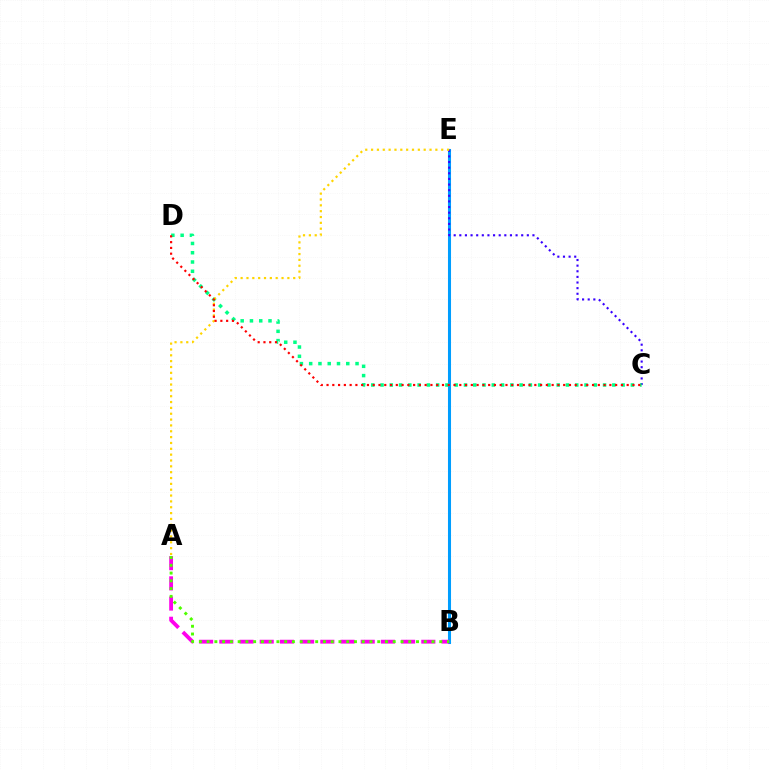{('B', 'E'): [{'color': '#009eff', 'line_style': 'solid', 'thickness': 2.2}], ('C', 'E'): [{'color': '#3700ff', 'line_style': 'dotted', 'thickness': 1.53}], ('A', 'B'): [{'color': '#ff00ed', 'line_style': 'dashed', 'thickness': 2.74}, {'color': '#4fff00', 'line_style': 'dotted', 'thickness': 2.11}], ('C', 'D'): [{'color': '#00ff86', 'line_style': 'dotted', 'thickness': 2.52}, {'color': '#ff0000', 'line_style': 'dotted', 'thickness': 1.57}], ('A', 'E'): [{'color': '#ffd500', 'line_style': 'dotted', 'thickness': 1.59}]}